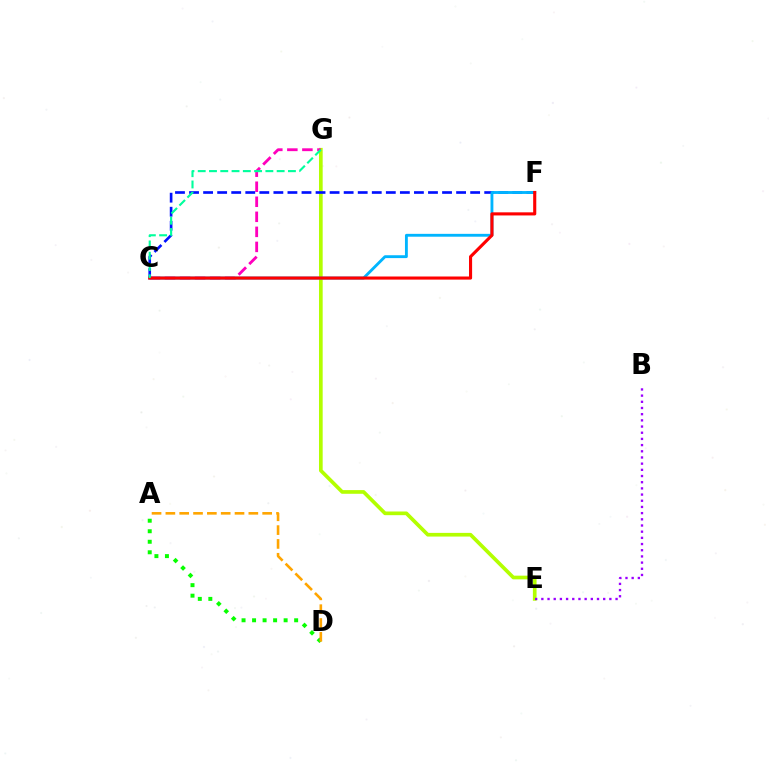{('A', 'D'): [{'color': '#08ff00', 'line_style': 'dotted', 'thickness': 2.86}, {'color': '#ffa500', 'line_style': 'dashed', 'thickness': 1.88}], ('E', 'G'): [{'color': '#b3ff00', 'line_style': 'solid', 'thickness': 2.65}], ('C', 'G'): [{'color': '#ff00bd', 'line_style': 'dashed', 'thickness': 2.04}, {'color': '#00ff9d', 'line_style': 'dashed', 'thickness': 1.53}], ('C', 'F'): [{'color': '#0010ff', 'line_style': 'dashed', 'thickness': 1.91}, {'color': '#00b5ff', 'line_style': 'solid', 'thickness': 2.06}, {'color': '#ff0000', 'line_style': 'solid', 'thickness': 2.24}], ('B', 'E'): [{'color': '#9b00ff', 'line_style': 'dotted', 'thickness': 1.68}]}